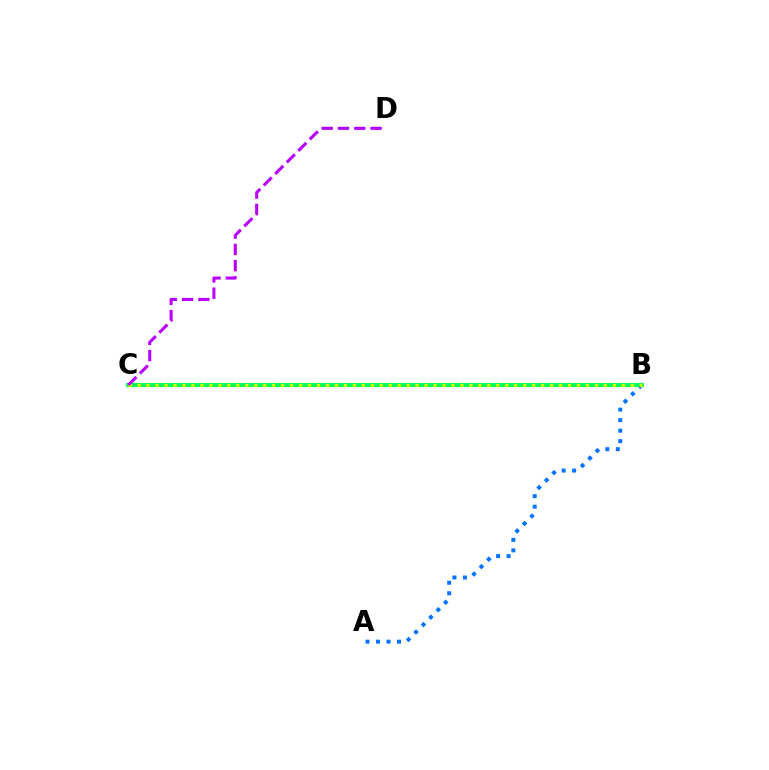{('A', 'B'): [{'color': '#0074ff', 'line_style': 'dotted', 'thickness': 2.85}], ('B', 'C'): [{'color': '#ff0000', 'line_style': 'dashed', 'thickness': 2.15}, {'color': '#00ff5c', 'line_style': 'solid', 'thickness': 2.93}, {'color': '#d1ff00', 'line_style': 'dotted', 'thickness': 2.44}], ('C', 'D'): [{'color': '#b900ff', 'line_style': 'dashed', 'thickness': 2.21}]}